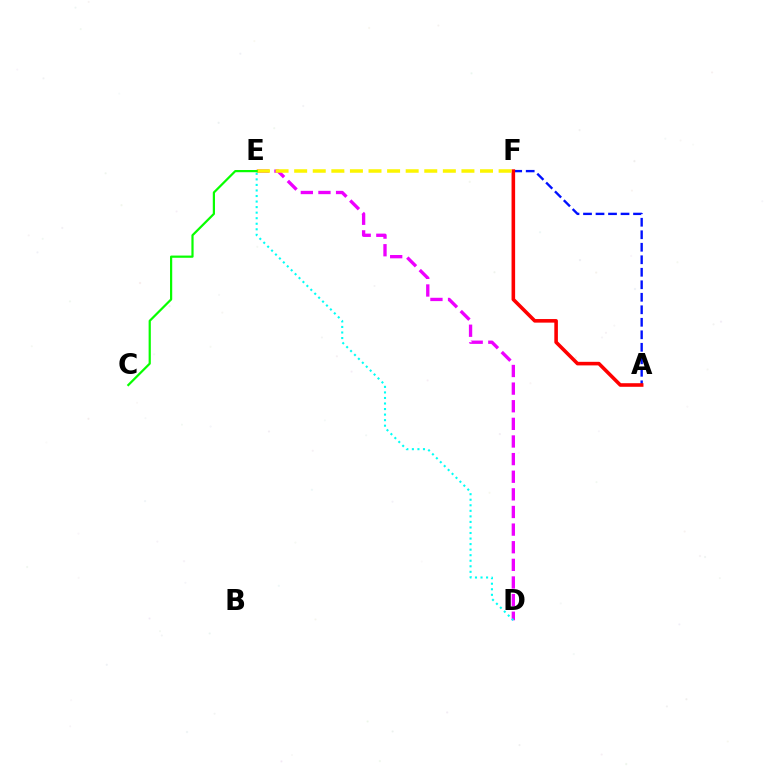{('D', 'E'): [{'color': '#ee00ff', 'line_style': 'dashed', 'thickness': 2.39}, {'color': '#00fff6', 'line_style': 'dotted', 'thickness': 1.51}], ('A', 'F'): [{'color': '#0010ff', 'line_style': 'dashed', 'thickness': 1.7}, {'color': '#ff0000', 'line_style': 'solid', 'thickness': 2.58}], ('E', 'F'): [{'color': '#fcf500', 'line_style': 'dashed', 'thickness': 2.52}], ('C', 'E'): [{'color': '#08ff00', 'line_style': 'solid', 'thickness': 1.59}]}